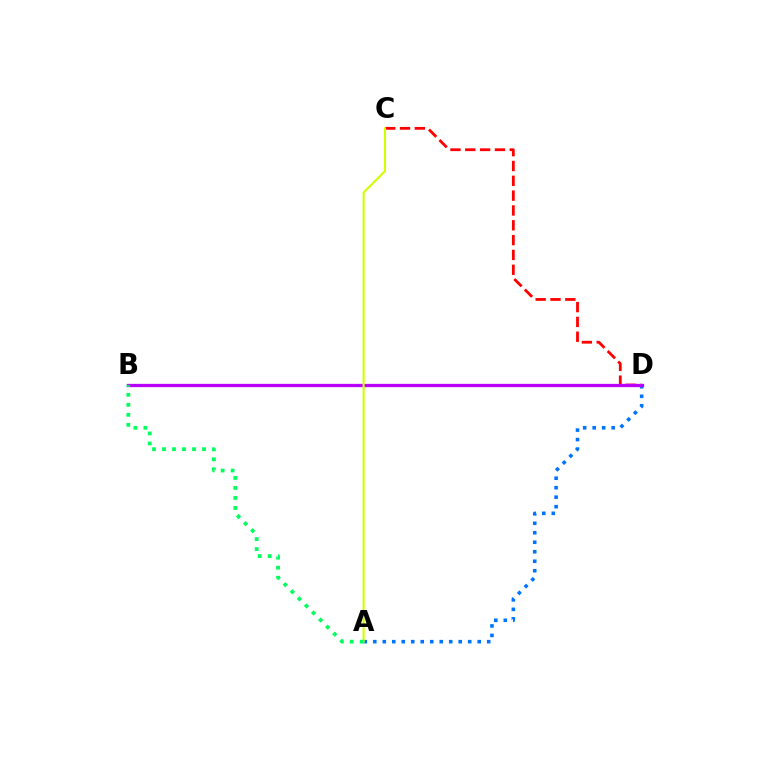{('A', 'D'): [{'color': '#0074ff', 'line_style': 'dotted', 'thickness': 2.58}], ('C', 'D'): [{'color': '#ff0000', 'line_style': 'dashed', 'thickness': 2.01}], ('B', 'D'): [{'color': '#b900ff', 'line_style': 'solid', 'thickness': 2.36}], ('A', 'C'): [{'color': '#d1ff00', 'line_style': 'solid', 'thickness': 1.51}], ('A', 'B'): [{'color': '#00ff5c', 'line_style': 'dotted', 'thickness': 2.72}]}